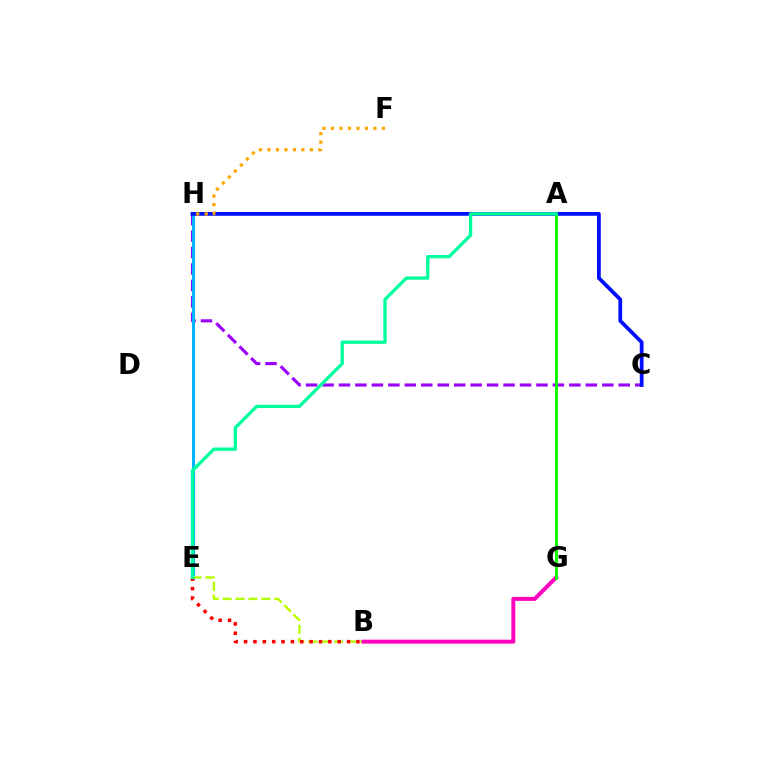{('C', 'H'): [{'color': '#9b00ff', 'line_style': 'dashed', 'thickness': 2.24}, {'color': '#0010ff', 'line_style': 'solid', 'thickness': 2.71}], ('E', 'H'): [{'color': '#00b5ff', 'line_style': 'solid', 'thickness': 2.19}], ('B', 'E'): [{'color': '#b3ff00', 'line_style': 'dashed', 'thickness': 1.75}, {'color': '#ff0000', 'line_style': 'dotted', 'thickness': 2.54}], ('B', 'G'): [{'color': '#ff00bd', 'line_style': 'solid', 'thickness': 2.86}], ('F', 'H'): [{'color': '#ffa500', 'line_style': 'dotted', 'thickness': 2.31}], ('A', 'G'): [{'color': '#08ff00', 'line_style': 'solid', 'thickness': 2.06}], ('A', 'E'): [{'color': '#00ff9d', 'line_style': 'solid', 'thickness': 2.4}]}